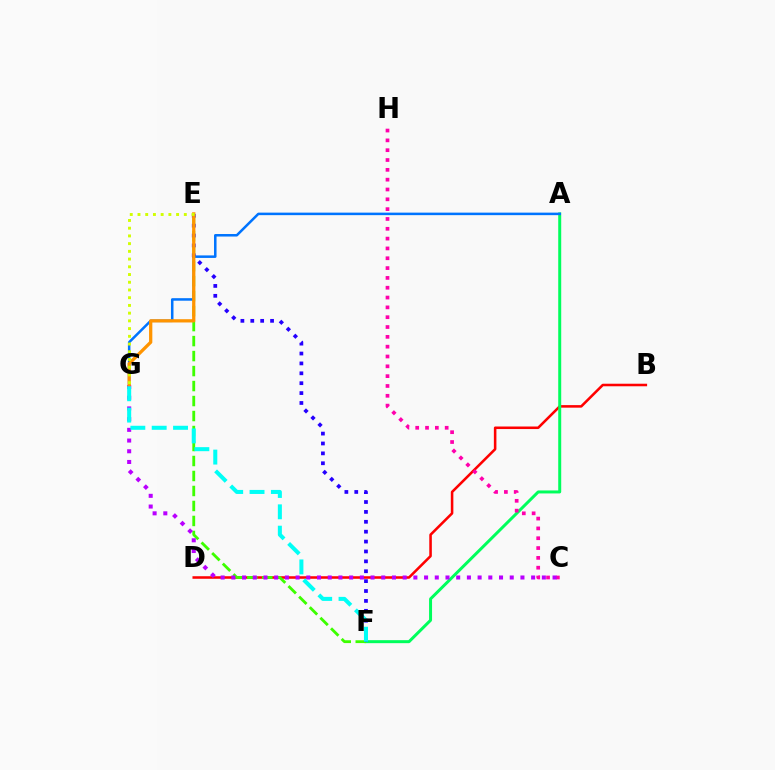{('B', 'D'): [{'color': '#ff0000', 'line_style': 'solid', 'thickness': 1.84}], ('A', 'F'): [{'color': '#00ff5c', 'line_style': 'solid', 'thickness': 2.15}], ('E', 'F'): [{'color': '#3dff00', 'line_style': 'dashed', 'thickness': 2.04}, {'color': '#2500ff', 'line_style': 'dotted', 'thickness': 2.69}], ('A', 'G'): [{'color': '#0074ff', 'line_style': 'solid', 'thickness': 1.81}], ('C', 'H'): [{'color': '#ff00ac', 'line_style': 'dotted', 'thickness': 2.67}], ('C', 'G'): [{'color': '#b900ff', 'line_style': 'dotted', 'thickness': 2.91}], ('E', 'G'): [{'color': '#ff9400', 'line_style': 'solid', 'thickness': 2.35}, {'color': '#d1ff00', 'line_style': 'dotted', 'thickness': 2.1}], ('F', 'G'): [{'color': '#00fff6', 'line_style': 'dashed', 'thickness': 2.9}]}